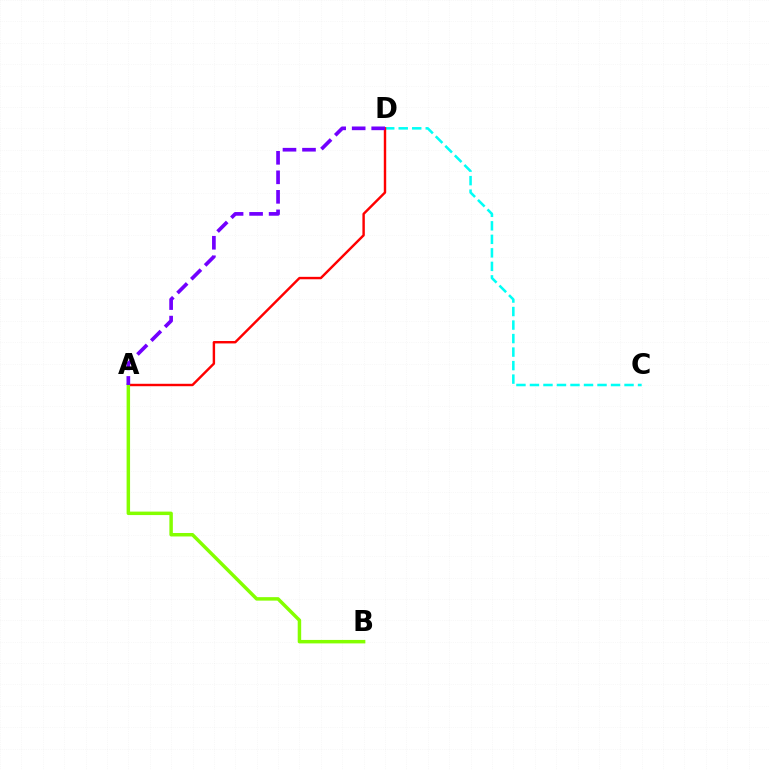{('C', 'D'): [{'color': '#00fff6', 'line_style': 'dashed', 'thickness': 1.84}], ('A', 'D'): [{'color': '#ff0000', 'line_style': 'solid', 'thickness': 1.75}, {'color': '#7200ff', 'line_style': 'dashed', 'thickness': 2.65}], ('A', 'B'): [{'color': '#84ff00', 'line_style': 'solid', 'thickness': 2.5}]}